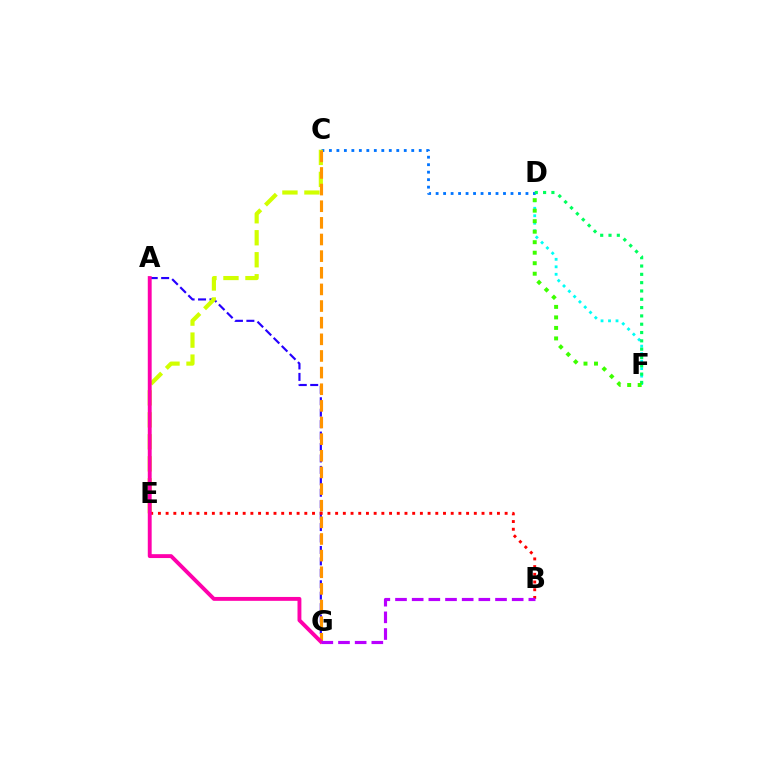{('D', 'F'): [{'color': '#00fff6', 'line_style': 'dotted', 'thickness': 2.03}, {'color': '#00ff5c', 'line_style': 'dotted', 'thickness': 2.26}, {'color': '#3dff00', 'line_style': 'dotted', 'thickness': 2.86}], ('C', 'D'): [{'color': '#0074ff', 'line_style': 'dotted', 'thickness': 2.03}], ('A', 'G'): [{'color': '#2500ff', 'line_style': 'dashed', 'thickness': 1.55}, {'color': '#ff00ac', 'line_style': 'solid', 'thickness': 2.8}], ('C', 'E'): [{'color': '#d1ff00', 'line_style': 'dashed', 'thickness': 2.99}], ('C', 'G'): [{'color': '#ff9400', 'line_style': 'dashed', 'thickness': 2.26}], ('B', 'E'): [{'color': '#ff0000', 'line_style': 'dotted', 'thickness': 2.09}], ('B', 'G'): [{'color': '#b900ff', 'line_style': 'dashed', 'thickness': 2.26}]}